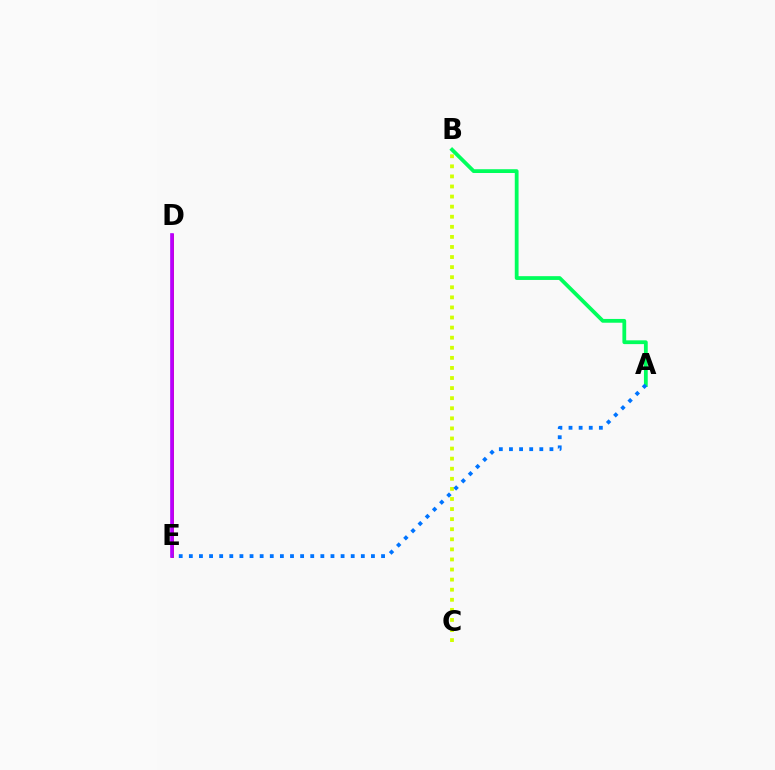{('A', 'B'): [{'color': '#00ff5c', 'line_style': 'solid', 'thickness': 2.72}], ('B', 'C'): [{'color': '#d1ff00', 'line_style': 'dotted', 'thickness': 2.74}], ('D', 'E'): [{'color': '#ff0000', 'line_style': 'solid', 'thickness': 2.02}, {'color': '#b900ff', 'line_style': 'solid', 'thickness': 2.63}], ('A', 'E'): [{'color': '#0074ff', 'line_style': 'dotted', 'thickness': 2.75}]}